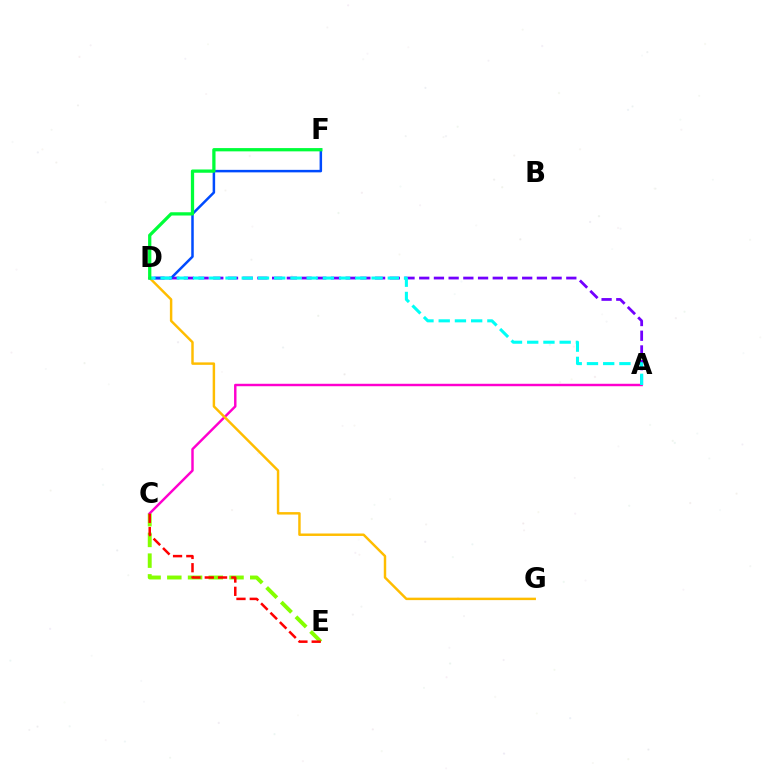{('C', 'E'): [{'color': '#84ff00', 'line_style': 'dashed', 'thickness': 2.82}, {'color': '#ff0000', 'line_style': 'dashed', 'thickness': 1.8}], ('A', 'C'): [{'color': '#ff00cf', 'line_style': 'solid', 'thickness': 1.76}], ('D', 'G'): [{'color': '#ffbd00', 'line_style': 'solid', 'thickness': 1.77}], ('A', 'D'): [{'color': '#7200ff', 'line_style': 'dashed', 'thickness': 2.0}, {'color': '#00fff6', 'line_style': 'dashed', 'thickness': 2.2}], ('D', 'F'): [{'color': '#004bff', 'line_style': 'solid', 'thickness': 1.8}, {'color': '#00ff39', 'line_style': 'solid', 'thickness': 2.35}]}